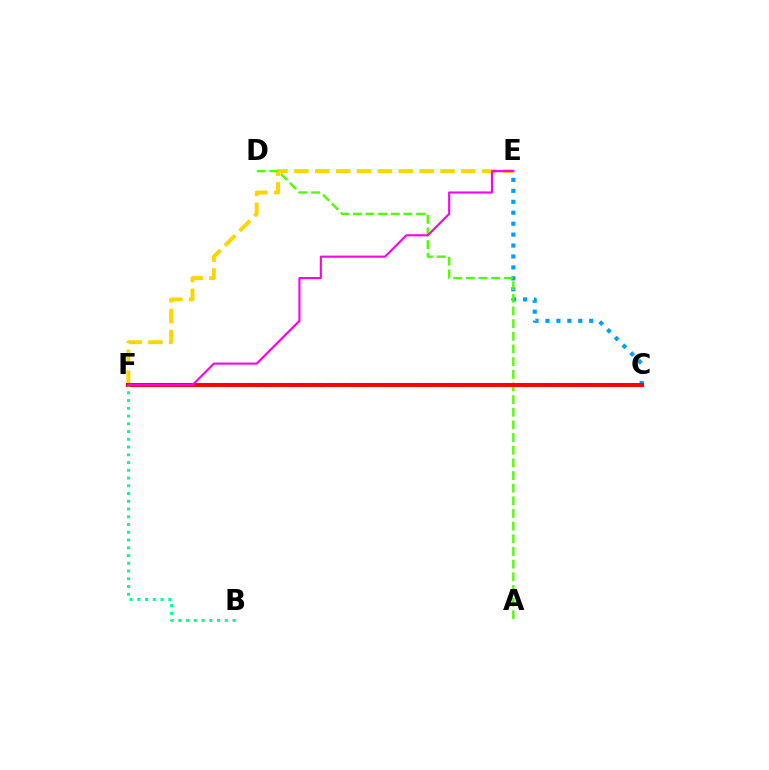{('E', 'F'): [{'color': '#ffd500', 'line_style': 'dashed', 'thickness': 2.83}, {'color': '#ff00ed', 'line_style': 'solid', 'thickness': 1.52}], ('C', 'E'): [{'color': '#009eff', 'line_style': 'dotted', 'thickness': 2.97}], ('C', 'F'): [{'color': '#3700ff', 'line_style': 'dotted', 'thickness': 2.9}, {'color': '#ff0000', 'line_style': 'solid', 'thickness': 2.86}], ('A', 'D'): [{'color': '#4fff00', 'line_style': 'dashed', 'thickness': 1.72}], ('B', 'F'): [{'color': '#00ff86', 'line_style': 'dotted', 'thickness': 2.11}]}